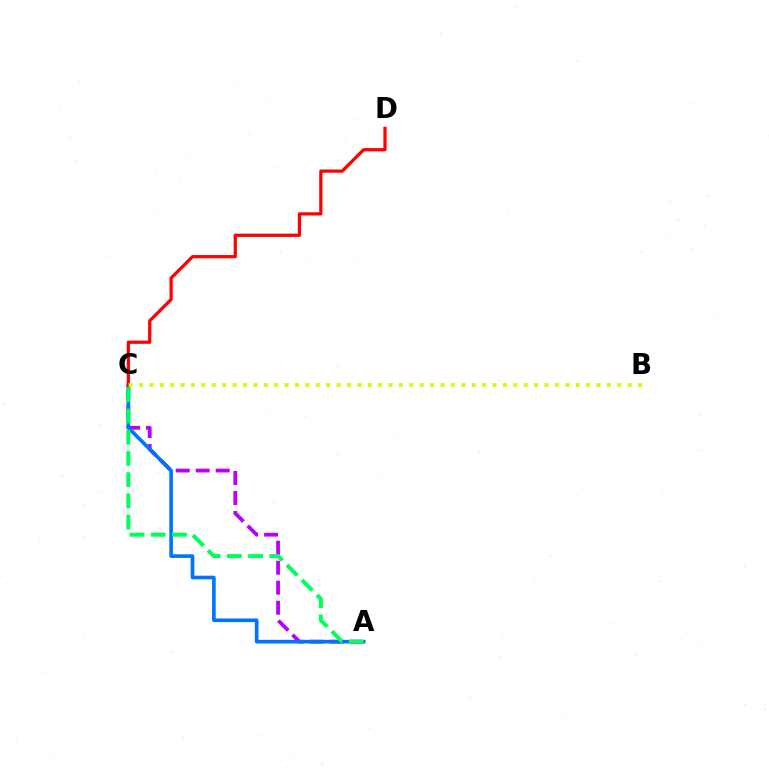{('A', 'C'): [{'color': '#b900ff', 'line_style': 'dashed', 'thickness': 2.72}, {'color': '#0074ff', 'line_style': 'solid', 'thickness': 2.61}, {'color': '#00ff5c', 'line_style': 'dashed', 'thickness': 2.88}], ('C', 'D'): [{'color': '#ff0000', 'line_style': 'solid', 'thickness': 2.33}], ('B', 'C'): [{'color': '#d1ff00', 'line_style': 'dotted', 'thickness': 2.82}]}